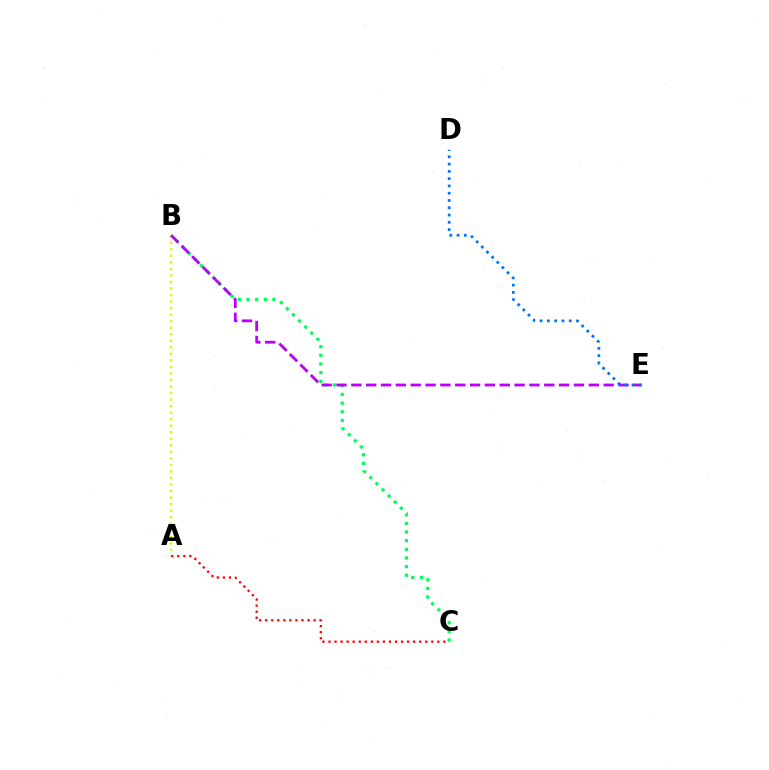{('B', 'C'): [{'color': '#00ff5c', 'line_style': 'dotted', 'thickness': 2.35}], ('A', 'B'): [{'color': '#d1ff00', 'line_style': 'dotted', 'thickness': 1.78}], ('B', 'E'): [{'color': '#b900ff', 'line_style': 'dashed', 'thickness': 2.02}], ('D', 'E'): [{'color': '#0074ff', 'line_style': 'dotted', 'thickness': 1.98}], ('A', 'C'): [{'color': '#ff0000', 'line_style': 'dotted', 'thickness': 1.64}]}